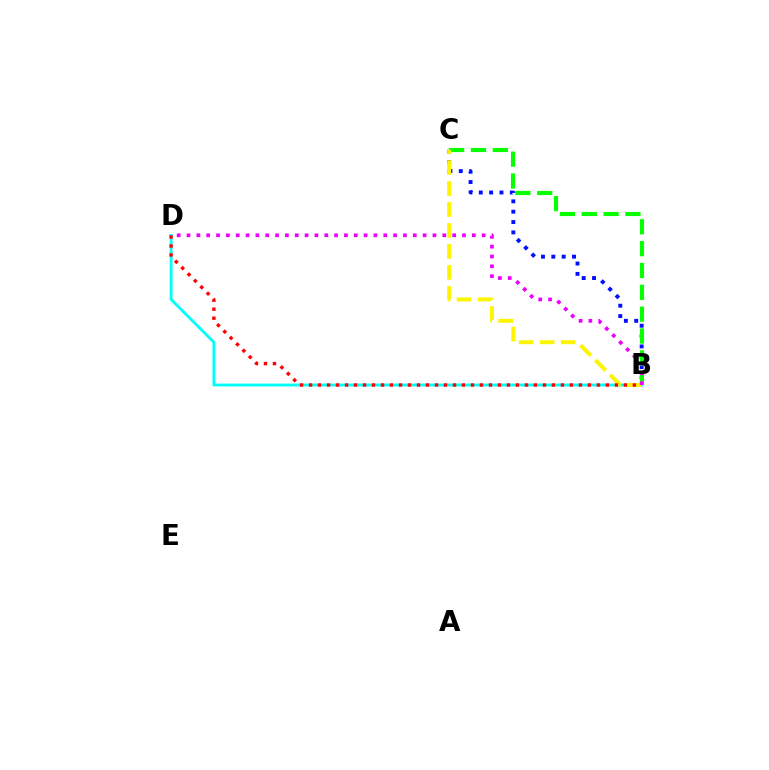{('B', 'C'): [{'color': '#0010ff', 'line_style': 'dotted', 'thickness': 2.81}, {'color': '#08ff00', 'line_style': 'dashed', 'thickness': 2.97}, {'color': '#fcf500', 'line_style': 'dashed', 'thickness': 2.85}], ('B', 'D'): [{'color': '#00fff6', 'line_style': 'solid', 'thickness': 2.04}, {'color': '#ee00ff', 'line_style': 'dotted', 'thickness': 2.67}, {'color': '#ff0000', 'line_style': 'dotted', 'thickness': 2.44}]}